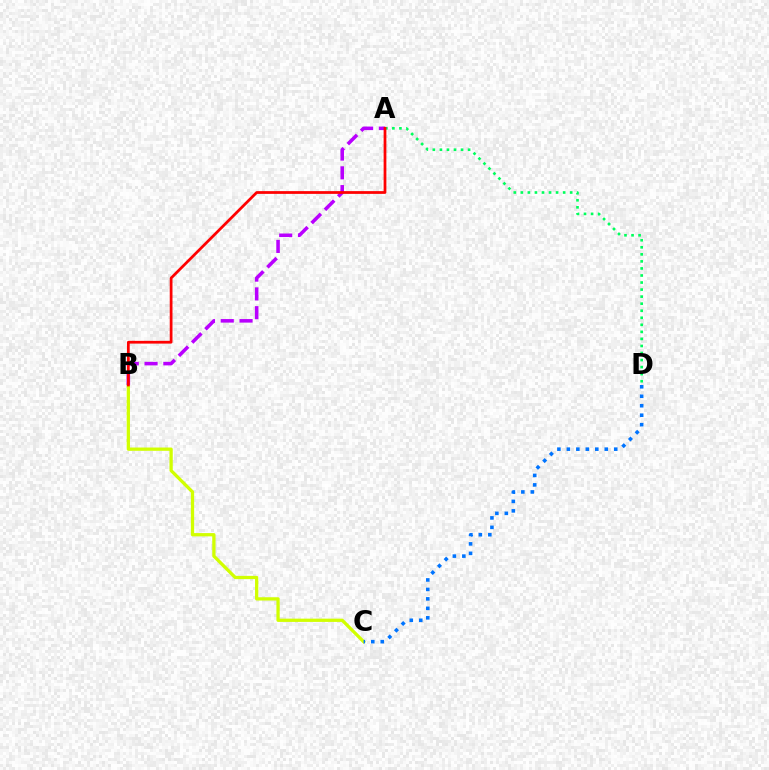{('B', 'C'): [{'color': '#d1ff00', 'line_style': 'solid', 'thickness': 2.36}], ('A', 'B'): [{'color': '#b900ff', 'line_style': 'dashed', 'thickness': 2.55}, {'color': '#ff0000', 'line_style': 'solid', 'thickness': 1.98}], ('A', 'D'): [{'color': '#00ff5c', 'line_style': 'dotted', 'thickness': 1.91}], ('C', 'D'): [{'color': '#0074ff', 'line_style': 'dotted', 'thickness': 2.57}]}